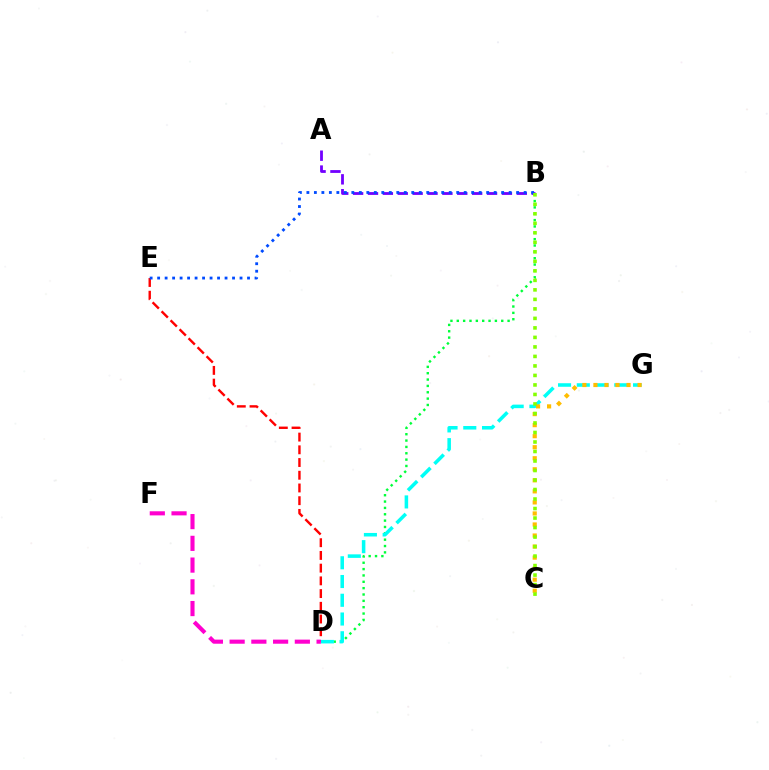{('A', 'B'): [{'color': '#7200ff', 'line_style': 'dashed', 'thickness': 2.02}], ('B', 'D'): [{'color': '#00ff39', 'line_style': 'dotted', 'thickness': 1.73}], ('D', 'E'): [{'color': '#ff0000', 'line_style': 'dashed', 'thickness': 1.73}], ('D', 'G'): [{'color': '#00fff6', 'line_style': 'dashed', 'thickness': 2.55}], ('B', 'E'): [{'color': '#004bff', 'line_style': 'dotted', 'thickness': 2.04}], ('D', 'F'): [{'color': '#ff00cf', 'line_style': 'dashed', 'thickness': 2.95}], ('C', 'G'): [{'color': '#ffbd00', 'line_style': 'dotted', 'thickness': 3.0}], ('B', 'C'): [{'color': '#84ff00', 'line_style': 'dotted', 'thickness': 2.58}]}